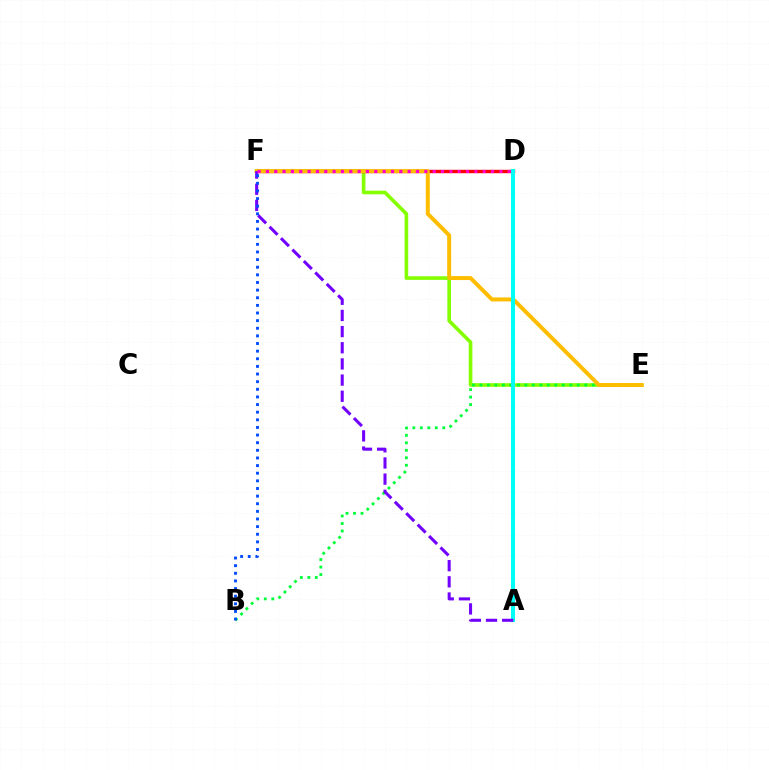{('E', 'F'): [{'color': '#84ff00', 'line_style': 'solid', 'thickness': 2.61}, {'color': '#ffbd00', 'line_style': 'solid', 'thickness': 2.85}], ('D', 'F'): [{'color': '#ff0000', 'line_style': 'solid', 'thickness': 2.44}, {'color': '#ff00cf', 'line_style': 'dotted', 'thickness': 2.27}], ('B', 'E'): [{'color': '#00ff39', 'line_style': 'dotted', 'thickness': 2.03}], ('A', 'D'): [{'color': '#00fff6', 'line_style': 'solid', 'thickness': 2.91}], ('A', 'F'): [{'color': '#7200ff', 'line_style': 'dashed', 'thickness': 2.2}], ('B', 'F'): [{'color': '#004bff', 'line_style': 'dotted', 'thickness': 2.07}]}